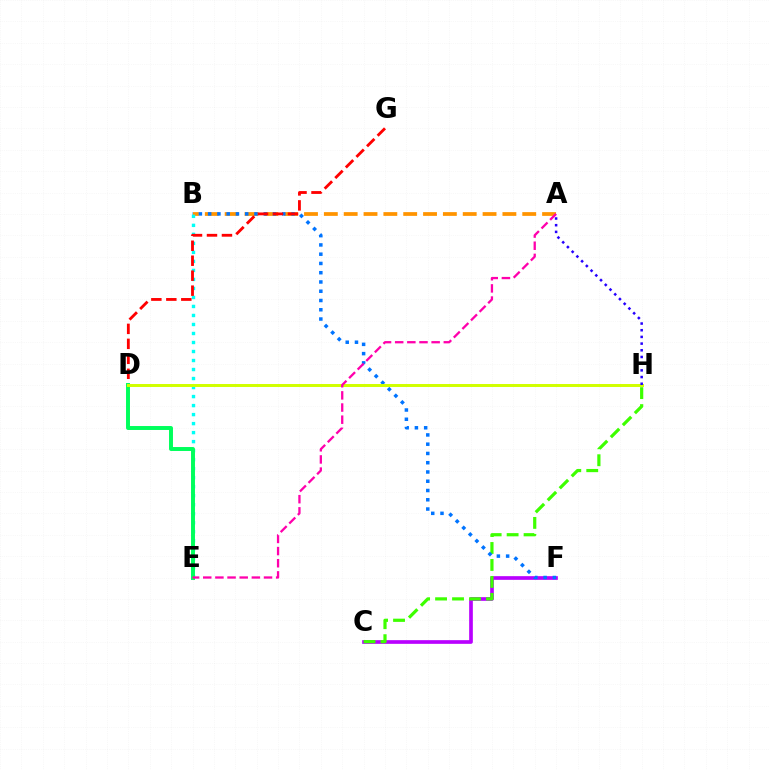{('C', 'F'): [{'color': '#b900ff', 'line_style': 'solid', 'thickness': 2.65}], ('A', 'B'): [{'color': '#ff9400', 'line_style': 'dashed', 'thickness': 2.7}], ('C', 'H'): [{'color': '#3dff00', 'line_style': 'dashed', 'thickness': 2.3}], ('B', 'F'): [{'color': '#0074ff', 'line_style': 'dotted', 'thickness': 2.52}], ('B', 'E'): [{'color': '#00fff6', 'line_style': 'dotted', 'thickness': 2.45}], ('D', 'G'): [{'color': '#ff0000', 'line_style': 'dashed', 'thickness': 2.03}], ('D', 'E'): [{'color': '#00ff5c', 'line_style': 'solid', 'thickness': 2.84}], ('D', 'H'): [{'color': '#d1ff00', 'line_style': 'solid', 'thickness': 2.14}], ('A', 'E'): [{'color': '#ff00ac', 'line_style': 'dashed', 'thickness': 1.65}], ('A', 'H'): [{'color': '#2500ff', 'line_style': 'dotted', 'thickness': 1.82}]}